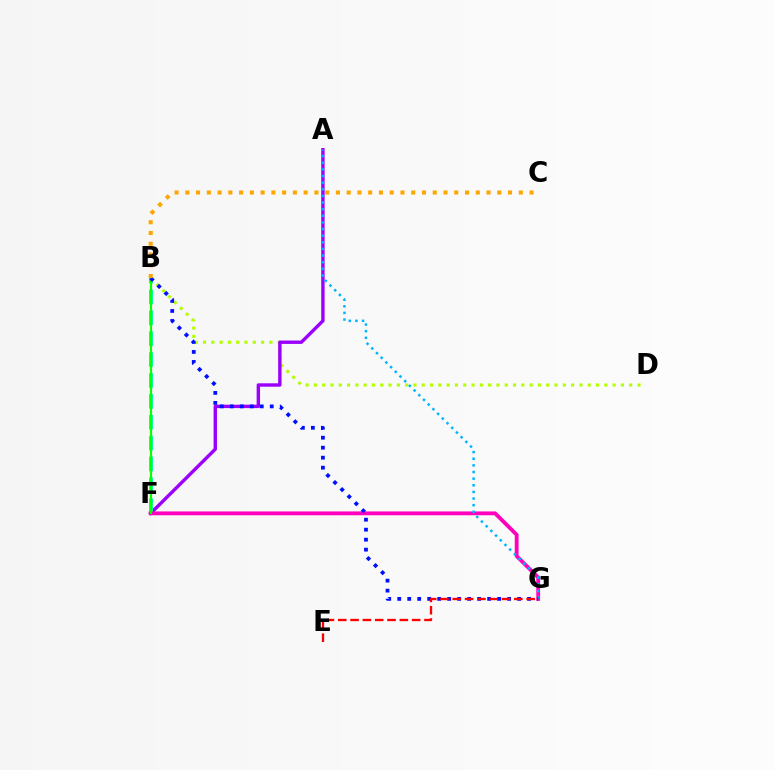{('B', 'D'): [{'color': '#b3ff00', 'line_style': 'dotted', 'thickness': 2.25}], ('A', 'F'): [{'color': '#9b00ff', 'line_style': 'solid', 'thickness': 2.44}], ('B', 'F'): [{'color': '#00ff9d', 'line_style': 'dashed', 'thickness': 2.84}, {'color': '#08ff00', 'line_style': 'solid', 'thickness': 1.55}], ('F', 'G'): [{'color': '#ff00bd', 'line_style': 'solid', 'thickness': 2.76}], ('A', 'G'): [{'color': '#00b5ff', 'line_style': 'dotted', 'thickness': 1.8}], ('B', 'G'): [{'color': '#0010ff', 'line_style': 'dotted', 'thickness': 2.71}], ('B', 'C'): [{'color': '#ffa500', 'line_style': 'dotted', 'thickness': 2.92}], ('E', 'G'): [{'color': '#ff0000', 'line_style': 'dashed', 'thickness': 1.67}]}